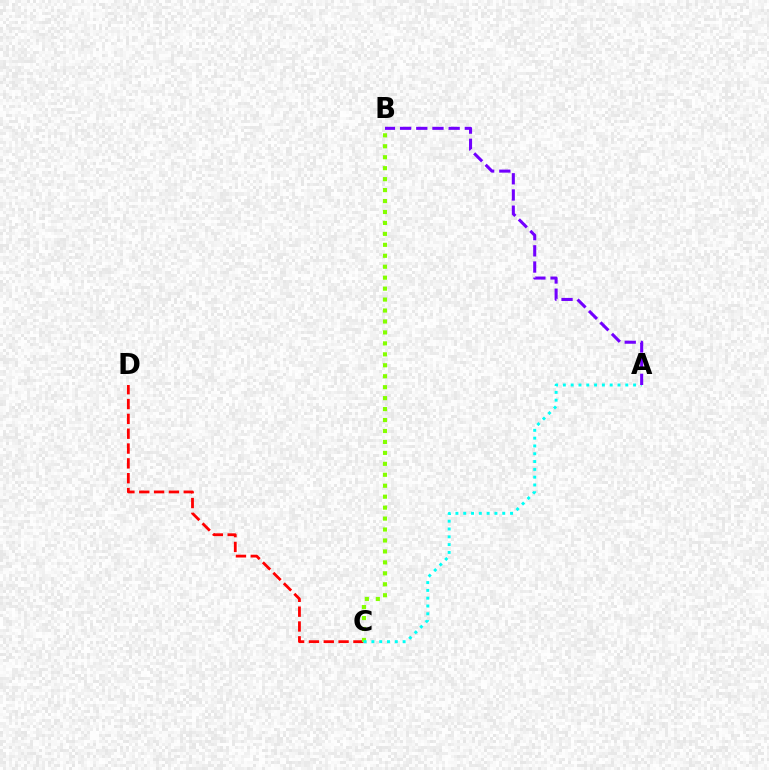{('C', 'D'): [{'color': '#ff0000', 'line_style': 'dashed', 'thickness': 2.01}], ('B', 'C'): [{'color': '#84ff00', 'line_style': 'dotted', 'thickness': 2.98}], ('A', 'C'): [{'color': '#00fff6', 'line_style': 'dotted', 'thickness': 2.12}], ('A', 'B'): [{'color': '#7200ff', 'line_style': 'dashed', 'thickness': 2.2}]}